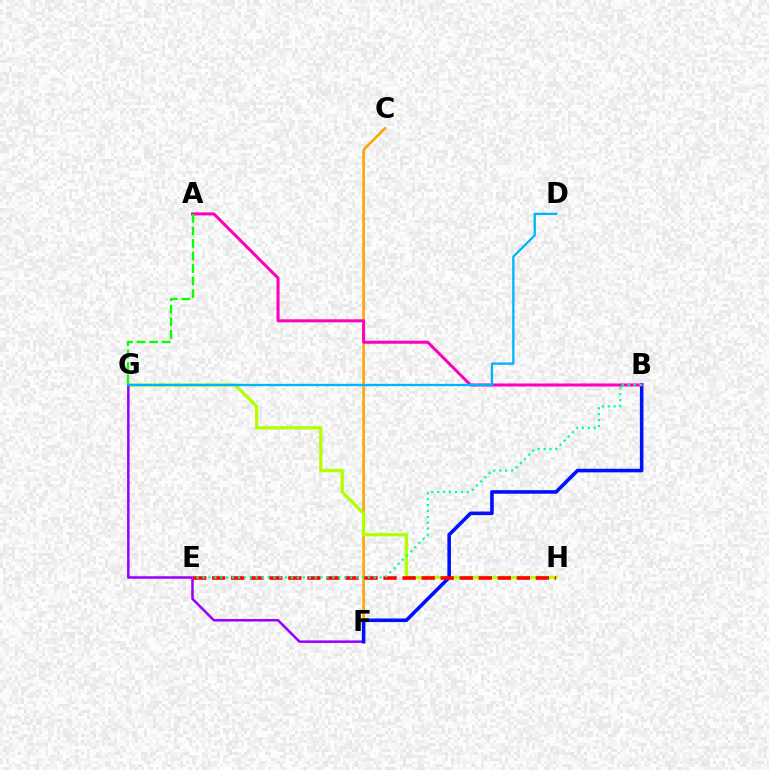{('C', 'F'): [{'color': '#ffa500', 'line_style': 'solid', 'thickness': 1.86}], ('G', 'H'): [{'color': '#b3ff00', 'line_style': 'solid', 'thickness': 2.36}], ('F', 'G'): [{'color': '#9b00ff', 'line_style': 'solid', 'thickness': 1.82}], ('B', 'F'): [{'color': '#0010ff', 'line_style': 'solid', 'thickness': 2.58}], ('E', 'H'): [{'color': '#ff0000', 'line_style': 'dashed', 'thickness': 2.59}], ('A', 'B'): [{'color': '#ff00bd', 'line_style': 'solid', 'thickness': 2.19}], ('A', 'G'): [{'color': '#08ff00', 'line_style': 'dashed', 'thickness': 1.7}], ('B', 'E'): [{'color': '#00ff9d', 'line_style': 'dotted', 'thickness': 1.6}], ('D', 'G'): [{'color': '#00b5ff', 'line_style': 'solid', 'thickness': 1.67}]}